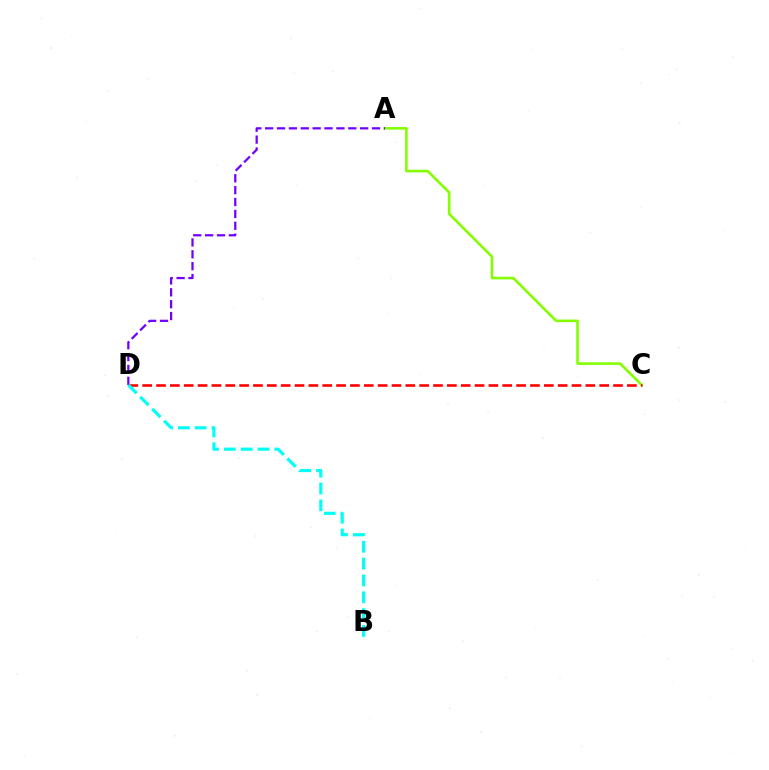{('A', 'C'): [{'color': '#84ff00', 'line_style': 'solid', 'thickness': 1.87}], ('A', 'D'): [{'color': '#7200ff', 'line_style': 'dashed', 'thickness': 1.61}], ('C', 'D'): [{'color': '#ff0000', 'line_style': 'dashed', 'thickness': 1.88}], ('B', 'D'): [{'color': '#00fff6', 'line_style': 'dashed', 'thickness': 2.29}]}